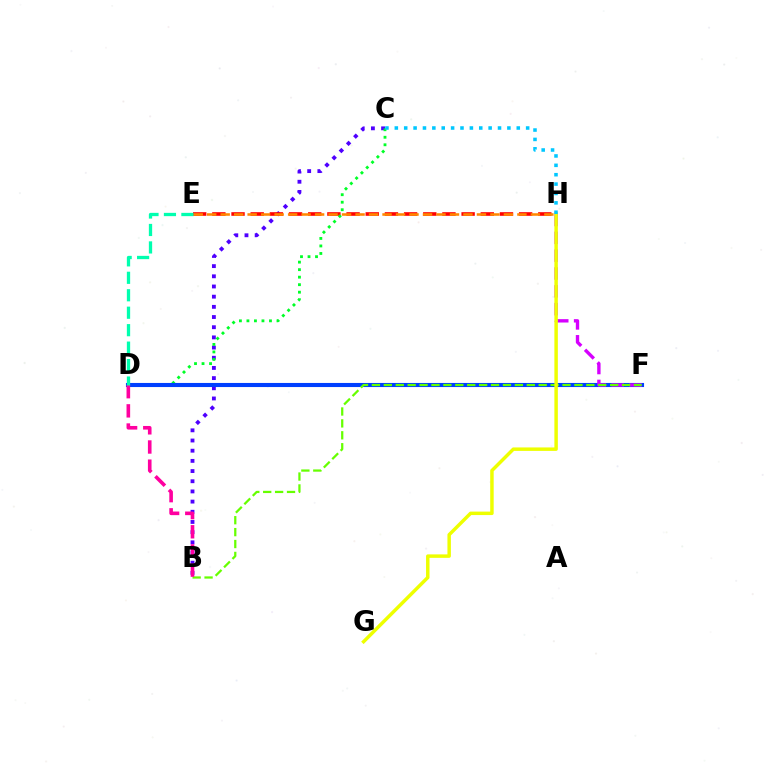{('B', 'C'): [{'color': '#4f00ff', 'line_style': 'dotted', 'thickness': 2.77}], ('E', 'H'): [{'color': '#ff0000', 'line_style': 'dashed', 'thickness': 2.6}, {'color': '#ff8800', 'line_style': 'dashed', 'thickness': 1.83}], ('C', 'D'): [{'color': '#00ff27', 'line_style': 'dotted', 'thickness': 2.04}], ('D', 'F'): [{'color': '#003fff', 'line_style': 'solid', 'thickness': 2.95}], ('F', 'H'): [{'color': '#d600ff', 'line_style': 'dashed', 'thickness': 2.42}], ('B', 'F'): [{'color': '#66ff00', 'line_style': 'dashed', 'thickness': 1.62}], ('B', 'D'): [{'color': '#ff00a0', 'line_style': 'dashed', 'thickness': 2.6}], ('G', 'H'): [{'color': '#eeff00', 'line_style': 'solid', 'thickness': 2.5}], ('C', 'H'): [{'color': '#00c7ff', 'line_style': 'dotted', 'thickness': 2.55}], ('D', 'E'): [{'color': '#00ffaf', 'line_style': 'dashed', 'thickness': 2.37}]}